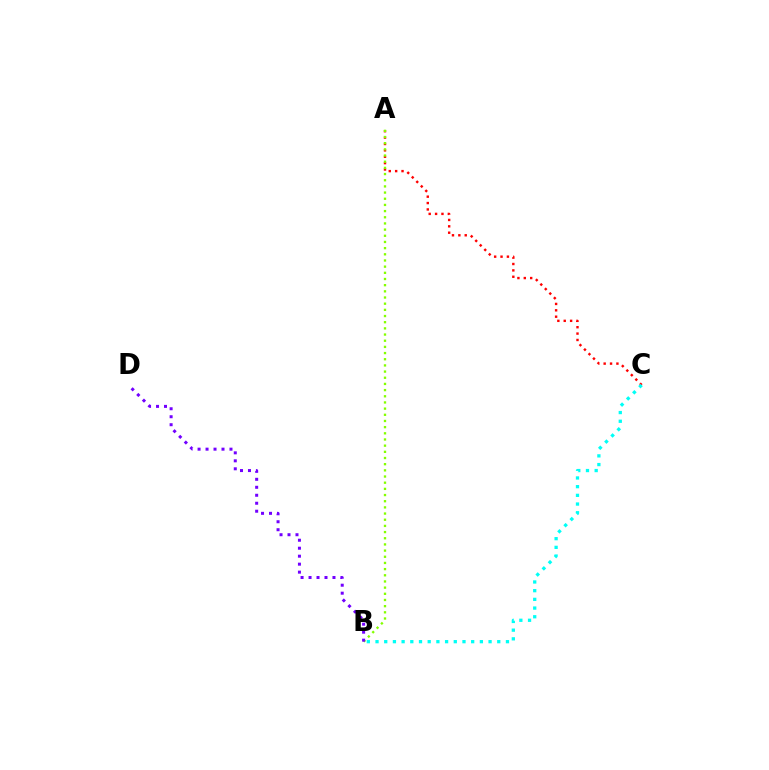{('A', 'C'): [{'color': '#ff0000', 'line_style': 'dotted', 'thickness': 1.73}], ('A', 'B'): [{'color': '#84ff00', 'line_style': 'dotted', 'thickness': 1.68}], ('B', 'C'): [{'color': '#00fff6', 'line_style': 'dotted', 'thickness': 2.36}], ('B', 'D'): [{'color': '#7200ff', 'line_style': 'dotted', 'thickness': 2.17}]}